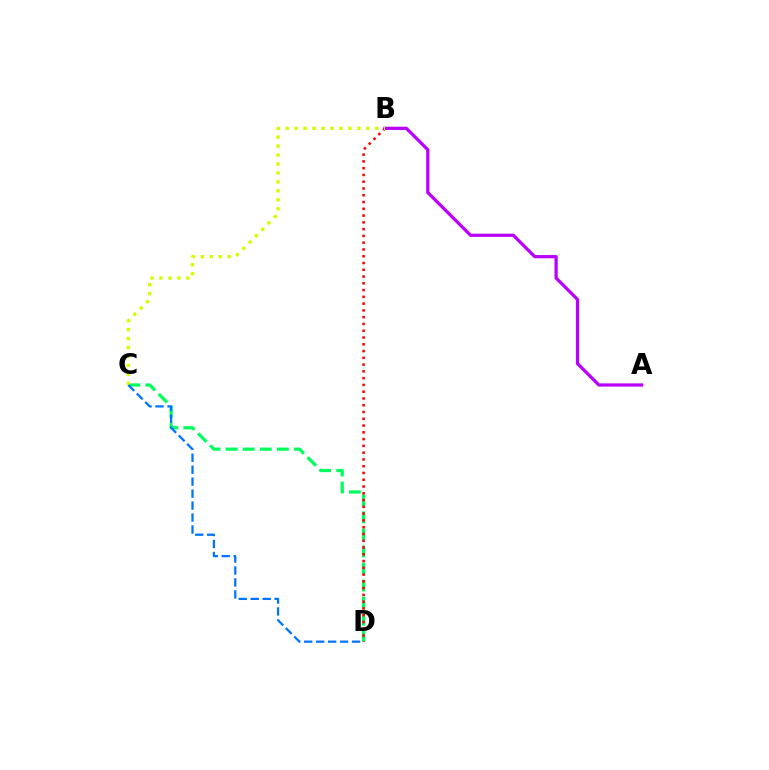{('C', 'D'): [{'color': '#00ff5c', 'line_style': 'dashed', 'thickness': 2.32}, {'color': '#0074ff', 'line_style': 'dashed', 'thickness': 1.63}], ('B', 'D'): [{'color': '#ff0000', 'line_style': 'dotted', 'thickness': 1.84}], ('A', 'B'): [{'color': '#b900ff', 'line_style': 'solid', 'thickness': 2.33}], ('B', 'C'): [{'color': '#d1ff00', 'line_style': 'dotted', 'thickness': 2.43}]}